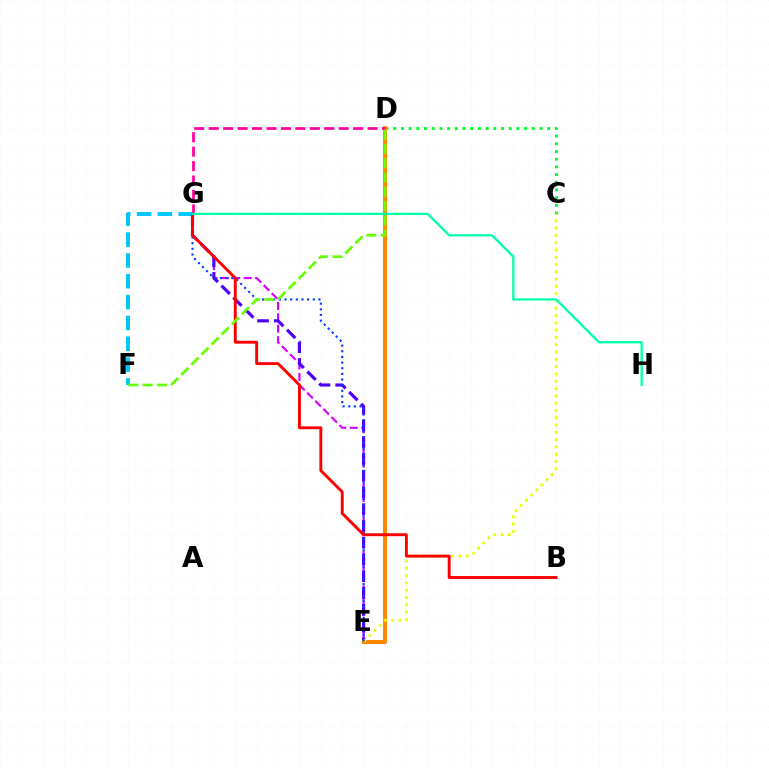{('E', 'G'): [{'color': '#d600ff', 'line_style': 'dashed', 'thickness': 1.55}, {'color': '#4f00ff', 'line_style': 'dashed', 'thickness': 2.28}, {'color': '#003fff', 'line_style': 'dotted', 'thickness': 1.53}], ('C', 'D'): [{'color': '#00ff27', 'line_style': 'dotted', 'thickness': 2.09}], ('D', 'E'): [{'color': '#ff8800', 'line_style': 'solid', 'thickness': 2.89}], ('D', 'G'): [{'color': '#ff00a0', 'line_style': 'dashed', 'thickness': 1.96}], ('F', 'G'): [{'color': '#00c7ff', 'line_style': 'dashed', 'thickness': 2.83}], ('C', 'E'): [{'color': '#eeff00', 'line_style': 'dotted', 'thickness': 1.98}], ('B', 'G'): [{'color': '#ff0000', 'line_style': 'solid', 'thickness': 2.09}], ('D', 'F'): [{'color': '#66ff00', 'line_style': 'dashed', 'thickness': 1.94}], ('G', 'H'): [{'color': '#00ffaf', 'line_style': 'solid', 'thickness': 1.65}]}